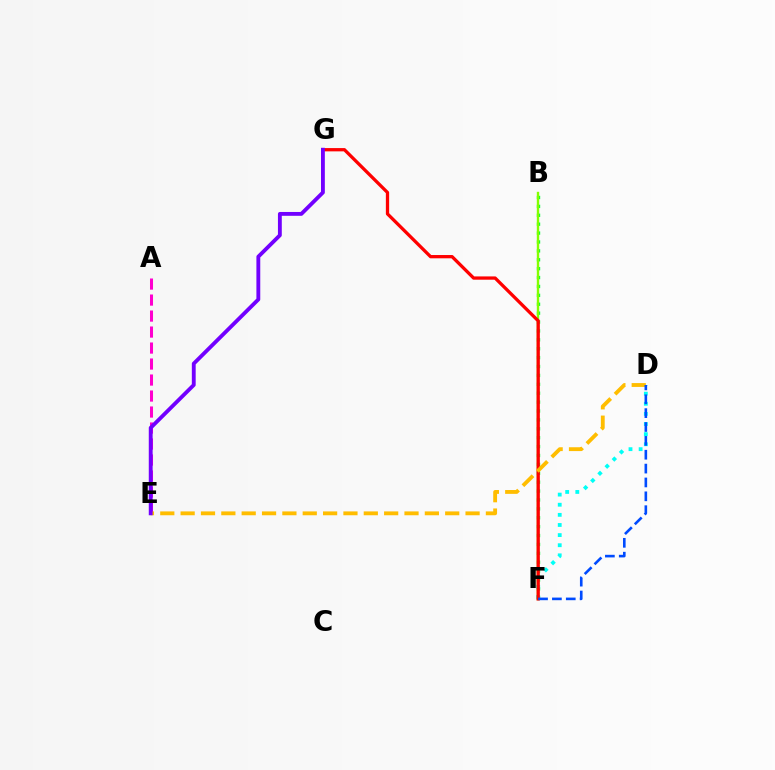{('A', 'E'): [{'color': '#ff00cf', 'line_style': 'dashed', 'thickness': 2.17}], ('B', 'F'): [{'color': '#00ff39', 'line_style': 'dotted', 'thickness': 2.42}, {'color': '#84ff00', 'line_style': 'solid', 'thickness': 1.71}], ('D', 'F'): [{'color': '#00fff6', 'line_style': 'dotted', 'thickness': 2.75}, {'color': '#004bff', 'line_style': 'dashed', 'thickness': 1.88}], ('F', 'G'): [{'color': '#ff0000', 'line_style': 'solid', 'thickness': 2.36}], ('D', 'E'): [{'color': '#ffbd00', 'line_style': 'dashed', 'thickness': 2.76}], ('E', 'G'): [{'color': '#7200ff', 'line_style': 'solid', 'thickness': 2.77}]}